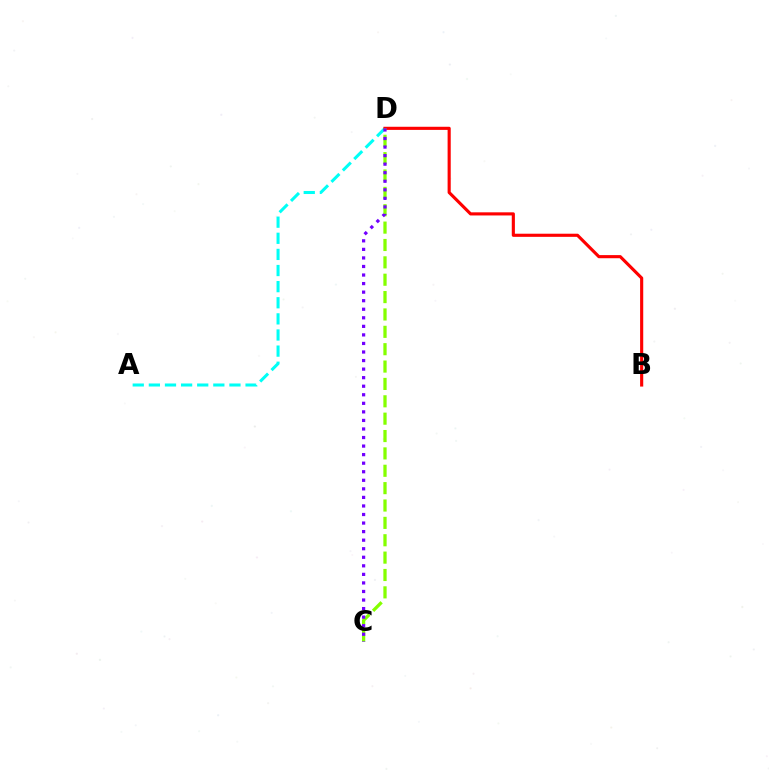{('A', 'D'): [{'color': '#00fff6', 'line_style': 'dashed', 'thickness': 2.19}], ('B', 'D'): [{'color': '#ff0000', 'line_style': 'solid', 'thickness': 2.25}], ('C', 'D'): [{'color': '#84ff00', 'line_style': 'dashed', 'thickness': 2.36}, {'color': '#7200ff', 'line_style': 'dotted', 'thickness': 2.32}]}